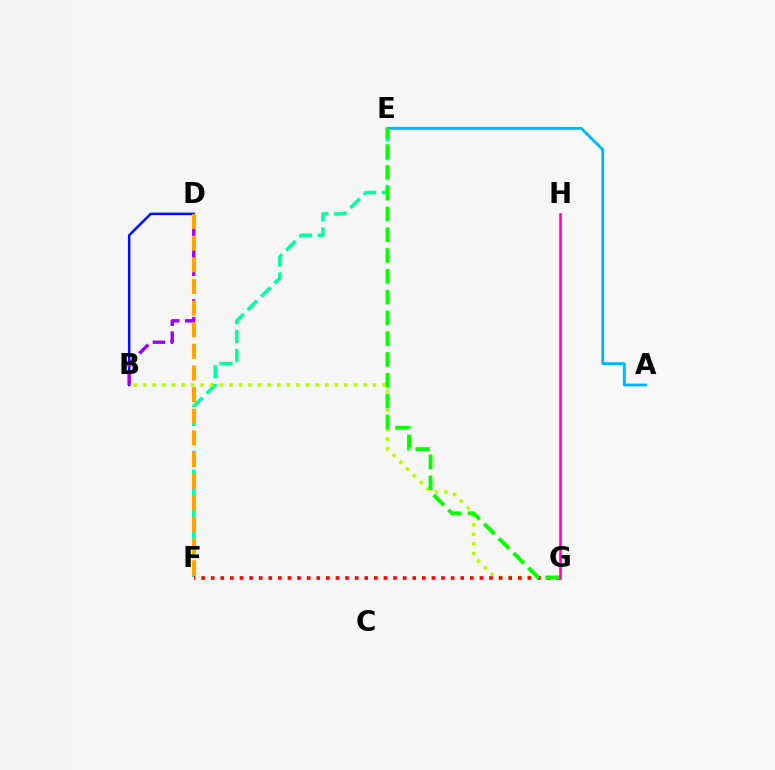{('E', 'F'): [{'color': '#00ff9d', 'line_style': 'dashed', 'thickness': 2.57}], ('B', 'D'): [{'color': '#0010ff', 'line_style': 'solid', 'thickness': 1.8}, {'color': '#9b00ff', 'line_style': 'dashed', 'thickness': 2.43}], ('A', 'E'): [{'color': '#00b5ff', 'line_style': 'solid', 'thickness': 2.03}], ('B', 'G'): [{'color': '#b3ff00', 'line_style': 'dotted', 'thickness': 2.6}], ('F', 'G'): [{'color': '#ff0000', 'line_style': 'dotted', 'thickness': 2.61}], ('E', 'G'): [{'color': '#08ff00', 'line_style': 'dashed', 'thickness': 2.82}], ('G', 'H'): [{'color': '#ff00bd', 'line_style': 'solid', 'thickness': 1.88}], ('D', 'F'): [{'color': '#ffa500', 'line_style': 'dashed', 'thickness': 2.94}]}